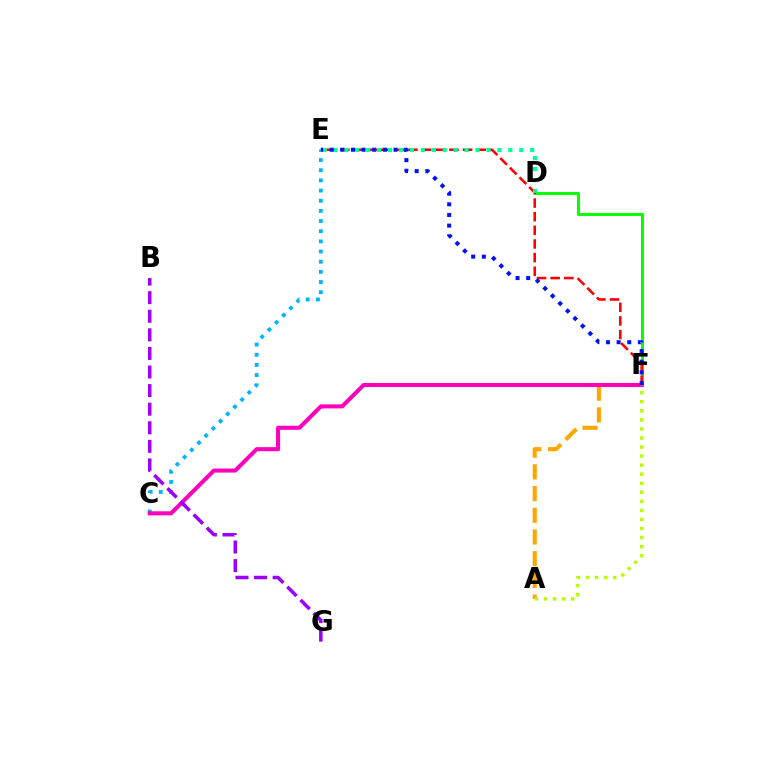{('D', 'F'): [{'color': '#08ff00', 'line_style': 'solid', 'thickness': 2.19}], ('E', 'F'): [{'color': '#ff0000', 'line_style': 'dashed', 'thickness': 1.85}, {'color': '#0010ff', 'line_style': 'dotted', 'thickness': 2.89}], ('A', 'F'): [{'color': '#ffa500', 'line_style': 'dashed', 'thickness': 2.95}, {'color': '#b3ff00', 'line_style': 'dotted', 'thickness': 2.46}], ('C', 'E'): [{'color': '#00b5ff', 'line_style': 'dotted', 'thickness': 2.76}], ('D', 'E'): [{'color': '#00ff9d', 'line_style': 'dotted', 'thickness': 2.97}], ('C', 'F'): [{'color': '#ff00bd', 'line_style': 'solid', 'thickness': 2.92}], ('B', 'G'): [{'color': '#9b00ff', 'line_style': 'dashed', 'thickness': 2.52}]}